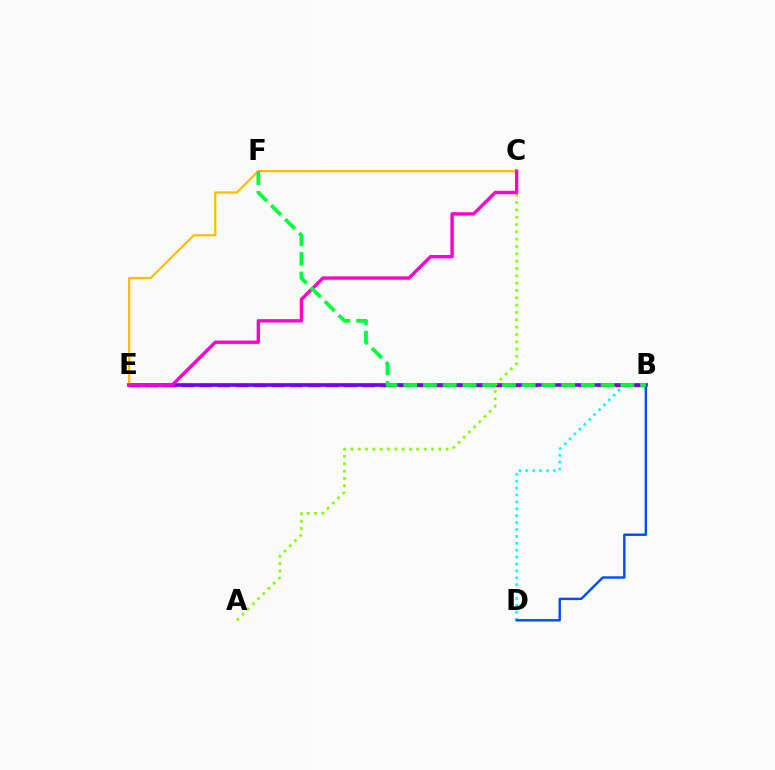{('B', 'E'): [{'color': '#ff0000', 'line_style': 'dashed', 'thickness': 2.46}, {'color': '#7200ff', 'line_style': 'solid', 'thickness': 2.61}], ('B', 'D'): [{'color': '#00fff6', 'line_style': 'dotted', 'thickness': 1.87}, {'color': '#004bff', 'line_style': 'solid', 'thickness': 1.74}], ('A', 'C'): [{'color': '#84ff00', 'line_style': 'dotted', 'thickness': 1.99}], ('C', 'E'): [{'color': '#ffbd00', 'line_style': 'solid', 'thickness': 1.62}, {'color': '#ff00cf', 'line_style': 'solid', 'thickness': 2.43}], ('B', 'F'): [{'color': '#00ff39', 'line_style': 'dashed', 'thickness': 2.68}]}